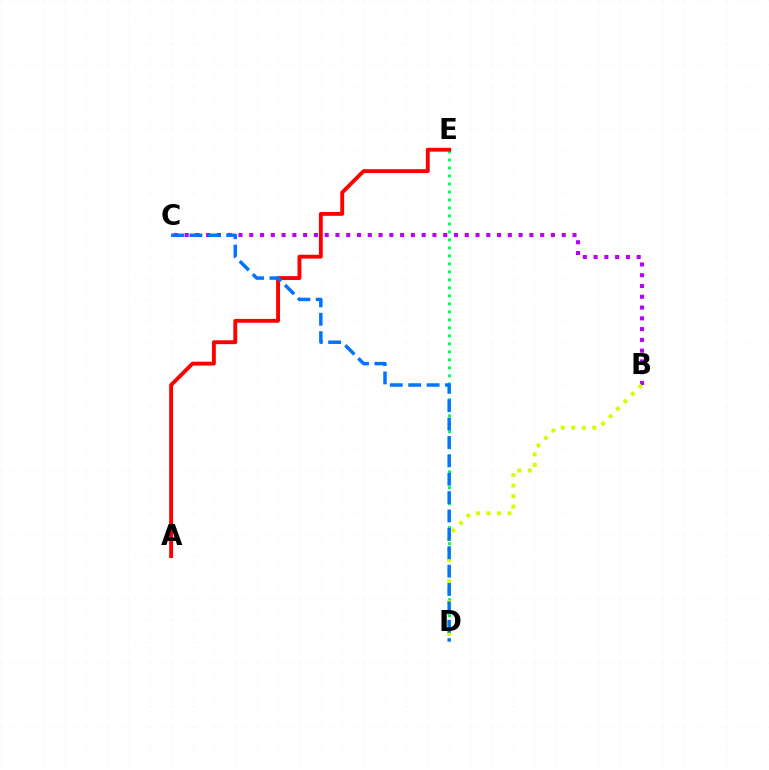{('D', 'E'): [{'color': '#00ff5c', 'line_style': 'dotted', 'thickness': 2.17}], ('B', 'C'): [{'color': '#b900ff', 'line_style': 'dotted', 'thickness': 2.93}], ('B', 'D'): [{'color': '#d1ff00', 'line_style': 'dotted', 'thickness': 2.86}], ('A', 'E'): [{'color': '#ff0000', 'line_style': 'solid', 'thickness': 2.78}], ('C', 'D'): [{'color': '#0074ff', 'line_style': 'dashed', 'thickness': 2.5}]}